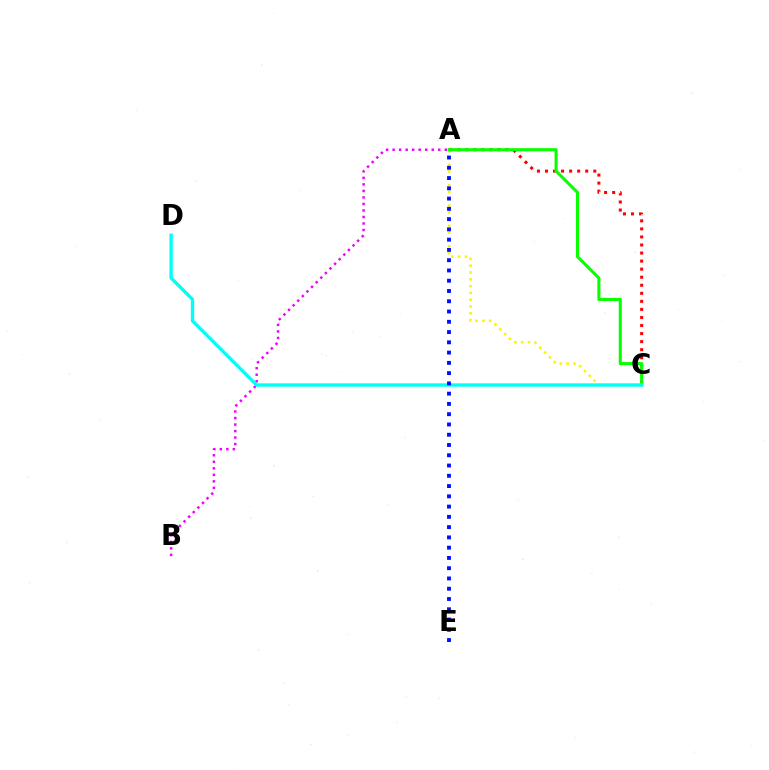{('A', 'C'): [{'color': '#fcf500', 'line_style': 'dotted', 'thickness': 1.85}, {'color': '#ff0000', 'line_style': 'dotted', 'thickness': 2.19}, {'color': '#08ff00', 'line_style': 'solid', 'thickness': 2.22}], ('A', 'B'): [{'color': '#ee00ff', 'line_style': 'dotted', 'thickness': 1.77}], ('C', 'D'): [{'color': '#00fff6', 'line_style': 'solid', 'thickness': 2.41}], ('A', 'E'): [{'color': '#0010ff', 'line_style': 'dotted', 'thickness': 2.79}]}